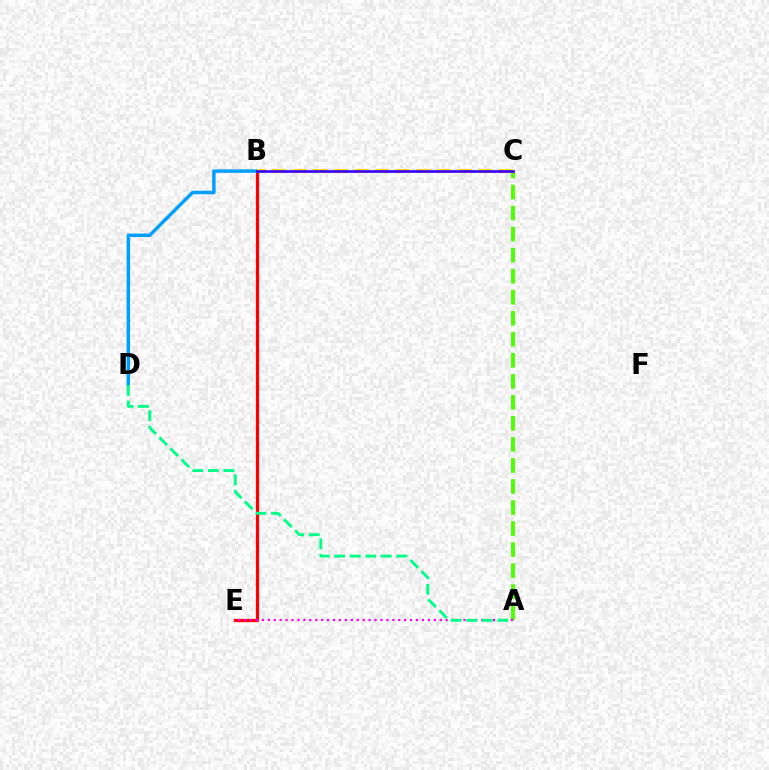{('B', 'E'): [{'color': '#ff0000', 'line_style': 'solid', 'thickness': 2.29}], ('B', 'D'): [{'color': '#009eff', 'line_style': 'solid', 'thickness': 2.48}], ('A', 'C'): [{'color': '#4fff00', 'line_style': 'dashed', 'thickness': 2.86}], ('A', 'E'): [{'color': '#ff00ed', 'line_style': 'dotted', 'thickness': 1.61}], ('B', 'C'): [{'color': '#ffd500', 'line_style': 'dashed', 'thickness': 2.8}, {'color': '#3700ff', 'line_style': 'solid', 'thickness': 1.91}], ('A', 'D'): [{'color': '#00ff86', 'line_style': 'dashed', 'thickness': 2.11}]}